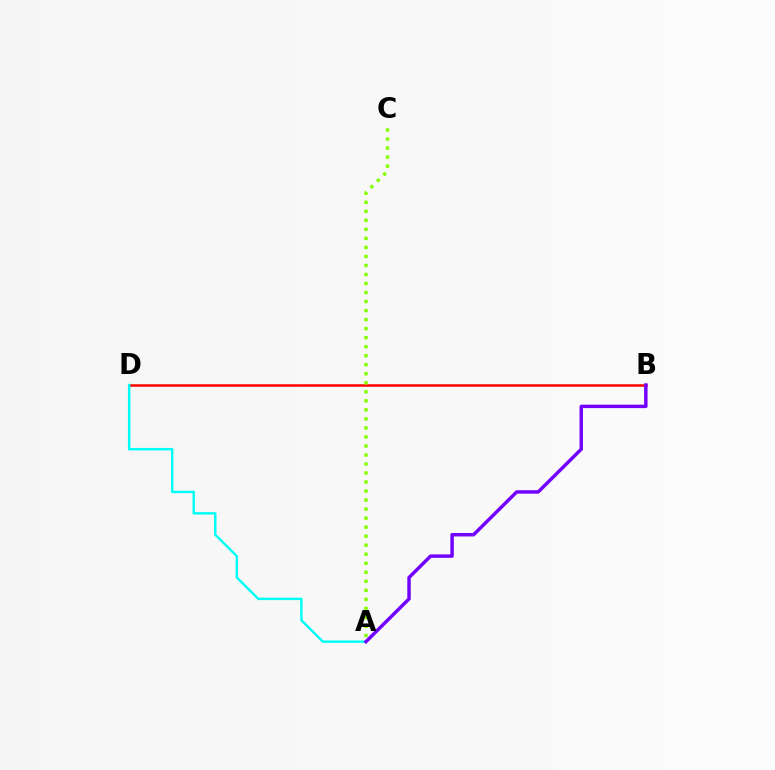{('B', 'D'): [{'color': '#ff0000', 'line_style': 'solid', 'thickness': 1.8}], ('A', 'D'): [{'color': '#00fff6', 'line_style': 'solid', 'thickness': 1.75}], ('A', 'C'): [{'color': '#84ff00', 'line_style': 'dotted', 'thickness': 2.45}], ('A', 'B'): [{'color': '#7200ff', 'line_style': 'solid', 'thickness': 2.47}]}